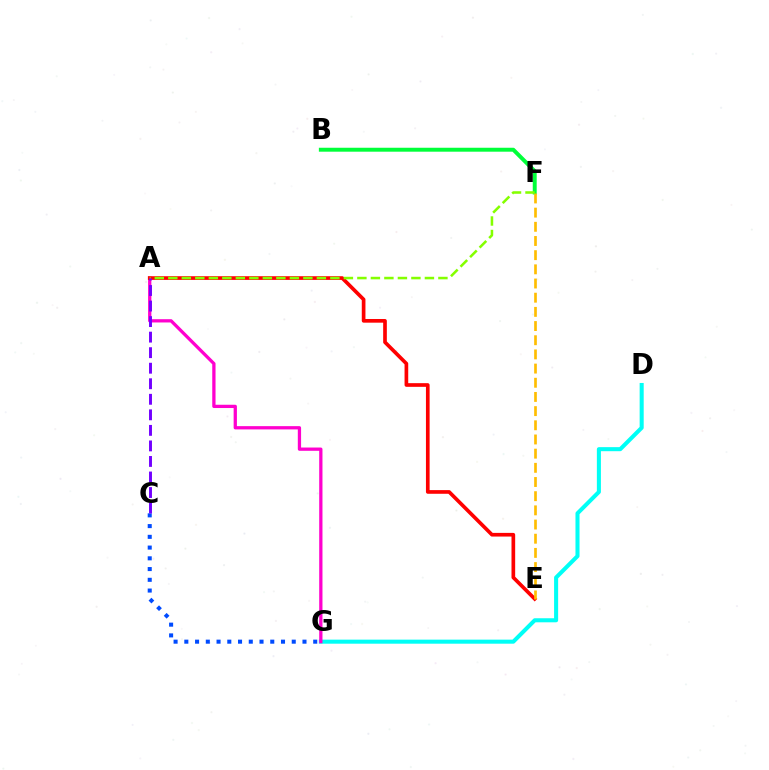{('D', 'G'): [{'color': '#00fff6', 'line_style': 'solid', 'thickness': 2.92}], ('A', 'G'): [{'color': '#ff00cf', 'line_style': 'solid', 'thickness': 2.36}], ('A', 'E'): [{'color': '#ff0000', 'line_style': 'solid', 'thickness': 2.65}], ('B', 'F'): [{'color': '#00ff39', 'line_style': 'solid', 'thickness': 2.84}], ('E', 'F'): [{'color': '#ffbd00', 'line_style': 'dashed', 'thickness': 1.93}], ('A', 'F'): [{'color': '#84ff00', 'line_style': 'dashed', 'thickness': 1.83}], ('C', 'G'): [{'color': '#004bff', 'line_style': 'dotted', 'thickness': 2.92}], ('A', 'C'): [{'color': '#7200ff', 'line_style': 'dashed', 'thickness': 2.11}]}